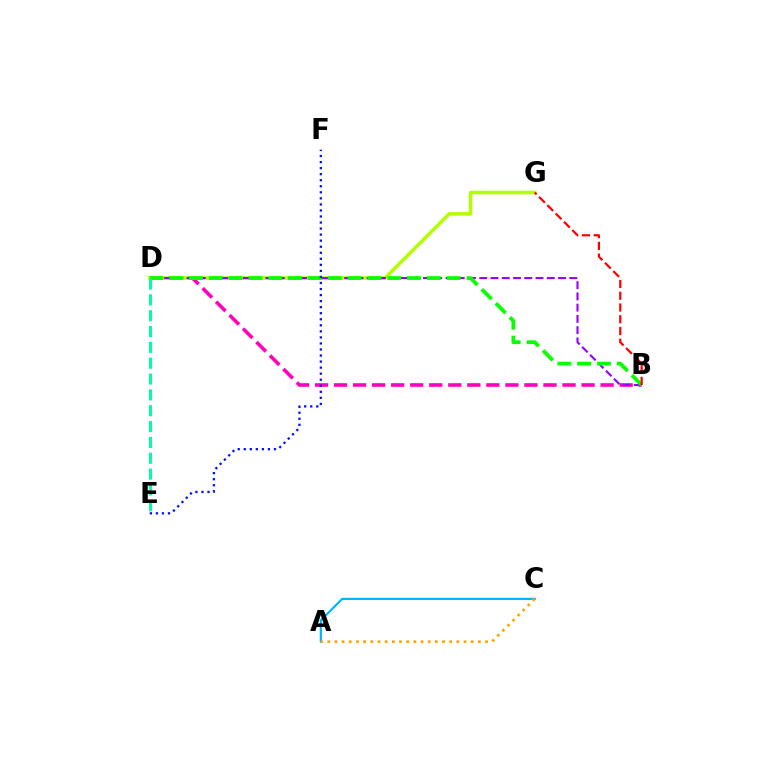{('B', 'D'): [{'color': '#ff00bd', 'line_style': 'dashed', 'thickness': 2.59}, {'color': '#9b00ff', 'line_style': 'dashed', 'thickness': 1.53}, {'color': '#08ff00', 'line_style': 'dashed', 'thickness': 2.69}], ('D', 'G'): [{'color': '#b3ff00', 'line_style': 'solid', 'thickness': 2.55}], ('A', 'C'): [{'color': '#00b5ff', 'line_style': 'solid', 'thickness': 1.57}, {'color': '#ffa500', 'line_style': 'dotted', 'thickness': 1.95}], ('D', 'E'): [{'color': '#00ff9d', 'line_style': 'dashed', 'thickness': 2.15}], ('B', 'G'): [{'color': '#ff0000', 'line_style': 'dashed', 'thickness': 1.6}], ('E', 'F'): [{'color': '#0010ff', 'line_style': 'dotted', 'thickness': 1.64}]}